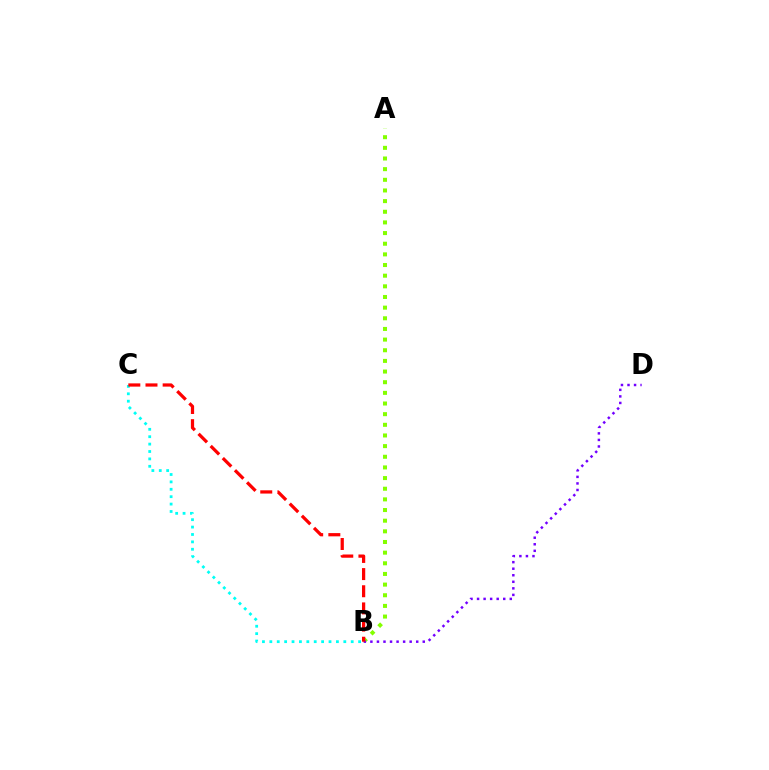{('A', 'B'): [{'color': '#84ff00', 'line_style': 'dotted', 'thickness': 2.89}], ('B', 'C'): [{'color': '#00fff6', 'line_style': 'dotted', 'thickness': 2.01}, {'color': '#ff0000', 'line_style': 'dashed', 'thickness': 2.33}], ('B', 'D'): [{'color': '#7200ff', 'line_style': 'dotted', 'thickness': 1.78}]}